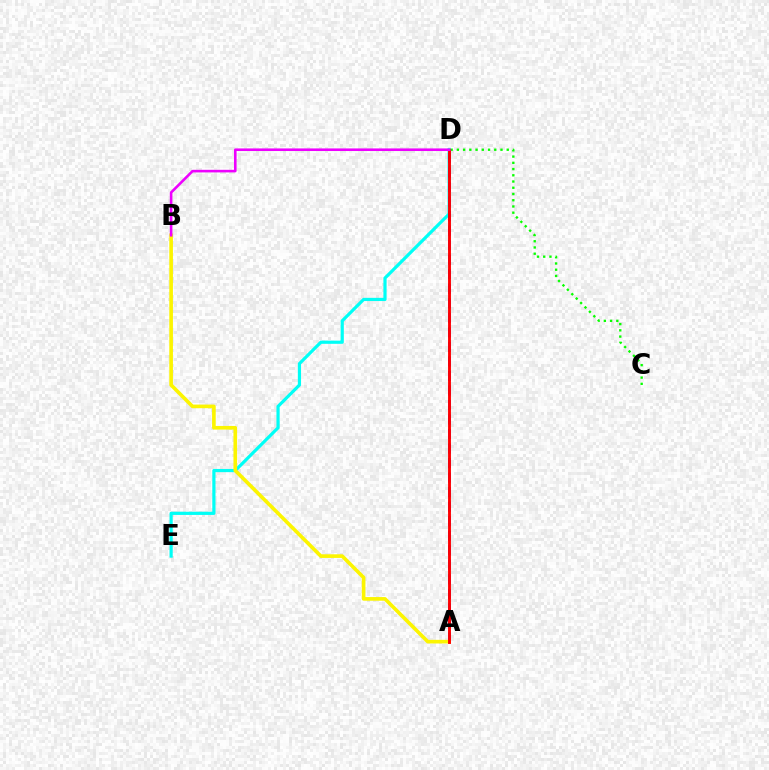{('D', 'E'): [{'color': '#00fff6', 'line_style': 'solid', 'thickness': 2.3}], ('A', 'D'): [{'color': '#0010ff', 'line_style': 'dashed', 'thickness': 1.97}, {'color': '#ff0000', 'line_style': 'solid', 'thickness': 2.08}], ('A', 'B'): [{'color': '#fcf500', 'line_style': 'solid', 'thickness': 2.63}], ('C', 'D'): [{'color': '#08ff00', 'line_style': 'dotted', 'thickness': 1.69}], ('B', 'D'): [{'color': '#ee00ff', 'line_style': 'solid', 'thickness': 1.87}]}